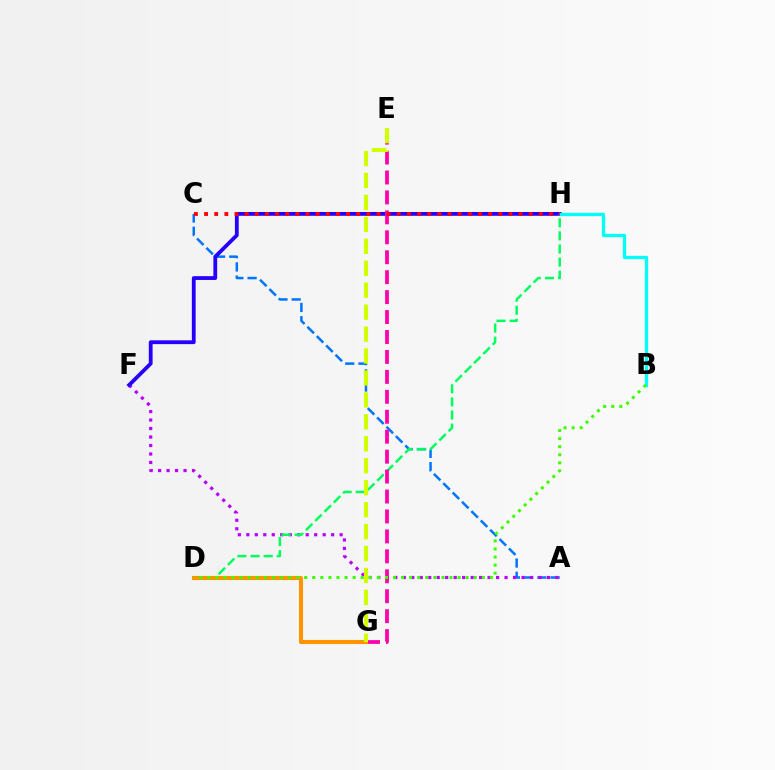{('A', 'C'): [{'color': '#0074ff', 'line_style': 'dashed', 'thickness': 1.8}], ('A', 'F'): [{'color': '#b900ff', 'line_style': 'dotted', 'thickness': 2.31}], ('F', 'H'): [{'color': '#2500ff', 'line_style': 'solid', 'thickness': 2.73}], ('D', 'H'): [{'color': '#00ff5c', 'line_style': 'dashed', 'thickness': 1.78}], ('B', 'H'): [{'color': '#00fff6', 'line_style': 'solid', 'thickness': 2.36}], ('E', 'G'): [{'color': '#ff00ac', 'line_style': 'dashed', 'thickness': 2.71}, {'color': '#d1ff00', 'line_style': 'dashed', 'thickness': 2.98}], ('D', 'G'): [{'color': '#ff9400', 'line_style': 'solid', 'thickness': 2.95}], ('B', 'D'): [{'color': '#3dff00', 'line_style': 'dotted', 'thickness': 2.19}], ('C', 'H'): [{'color': '#ff0000', 'line_style': 'dotted', 'thickness': 2.76}]}